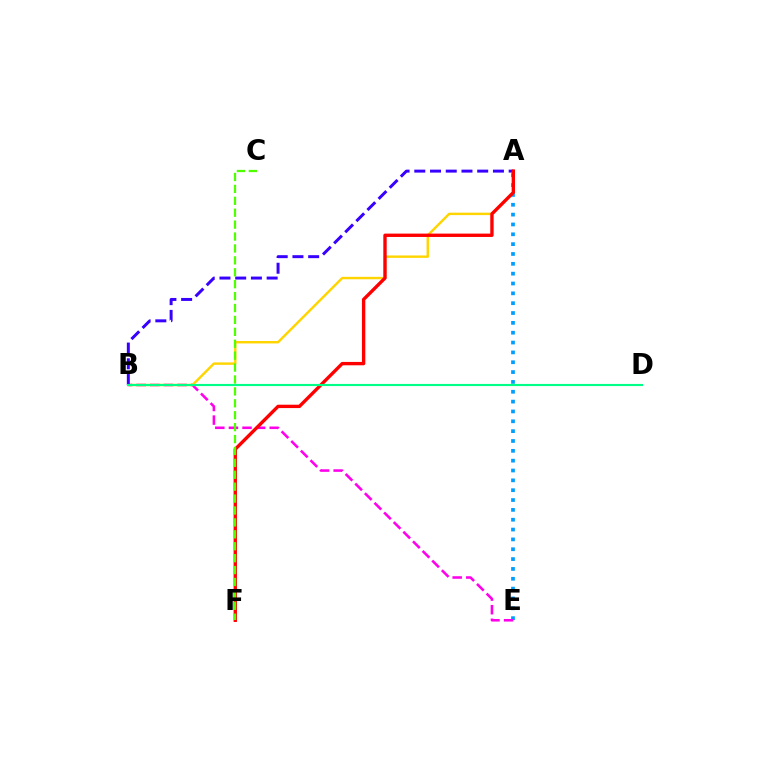{('A', 'E'): [{'color': '#009eff', 'line_style': 'dotted', 'thickness': 2.67}], ('B', 'E'): [{'color': '#ff00ed', 'line_style': 'dashed', 'thickness': 1.85}], ('A', 'B'): [{'color': '#ffd500', 'line_style': 'solid', 'thickness': 1.74}, {'color': '#3700ff', 'line_style': 'dashed', 'thickness': 2.14}], ('A', 'F'): [{'color': '#ff0000', 'line_style': 'solid', 'thickness': 2.42}], ('B', 'D'): [{'color': '#00ff86', 'line_style': 'solid', 'thickness': 1.54}], ('C', 'F'): [{'color': '#4fff00', 'line_style': 'dashed', 'thickness': 1.62}]}